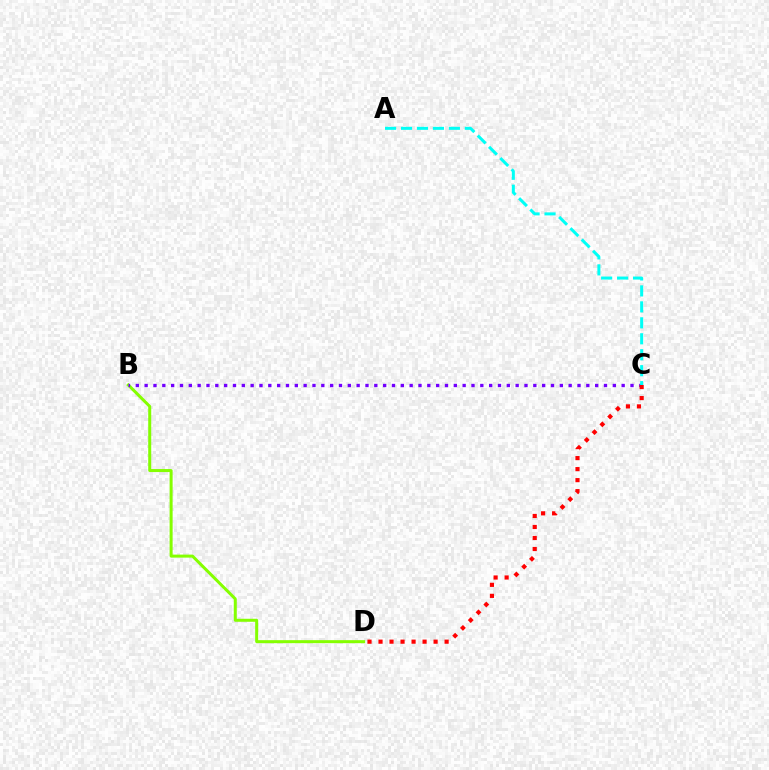{('B', 'D'): [{'color': '#84ff00', 'line_style': 'solid', 'thickness': 2.17}], ('B', 'C'): [{'color': '#7200ff', 'line_style': 'dotted', 'thickness': 2.4}], ('A', 'C'): [{'color': '#00fff6', 'line_style': 'dashed', 'thickness': 2.17}], ('C', 'D'): [{'color': '#ff0000', 'line_style': 'dotted', 'thickness': 2.99}]}